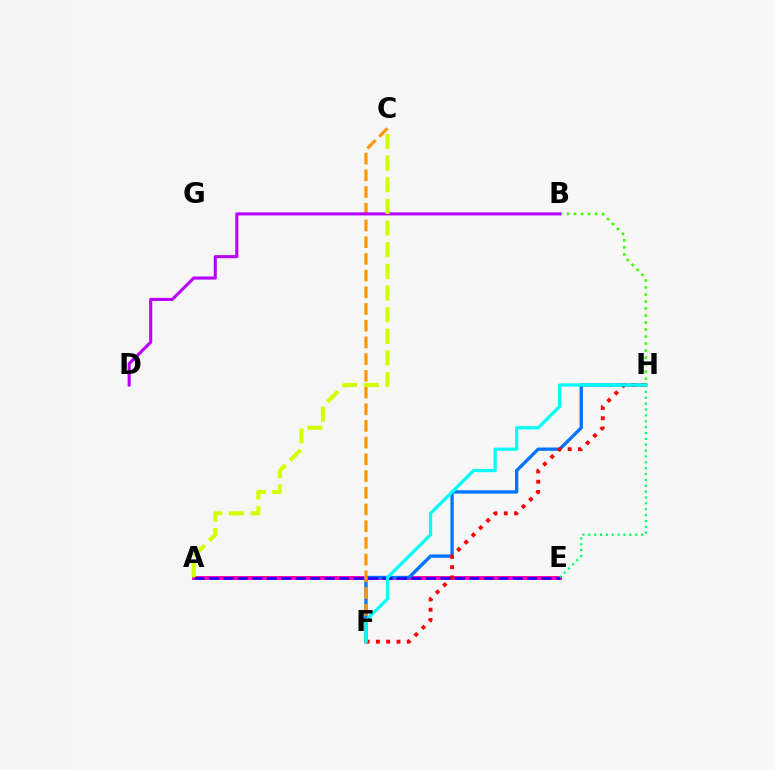{('A', 'E'): [{'color': '#ff00ac', 'line_style': 'solid', 'thickness': 2.81}, {'color': '#2500ff', 'line_style': 'dashed', 'thickness': 1.96}], ('B', 'H'): [{'color': '#3dff00', 'line_style': 'dotted', 'thickness': 1.91}], ('F', 'H'): [{'color': '#0074ff', 'line_style': 'solid', 'thickness': 2.39}, {'color': '#ff0000', 'line_style': 'dotted', 'thickness': 2.8}, {'color': '#00fff6', 'line_style': 'solid', 'thickness': 2.34}], ('E', 'H'): [{'color': '#00ff5c', 'line_style': 'dotted', 'thickness': 1.59}], ('C', 'F'): [{'color': '#ff9400', 'line_style': 'dashed', 'thickness': 2.27}], ('B', 'D'): [{'color': '#b900ff', 'line_style': 'solid', 'thickness': 2.22}], ('A', 'C'): [{'color': '#d1ff00', 'line_style': 'dashed', 'thickness': 2.94}]}